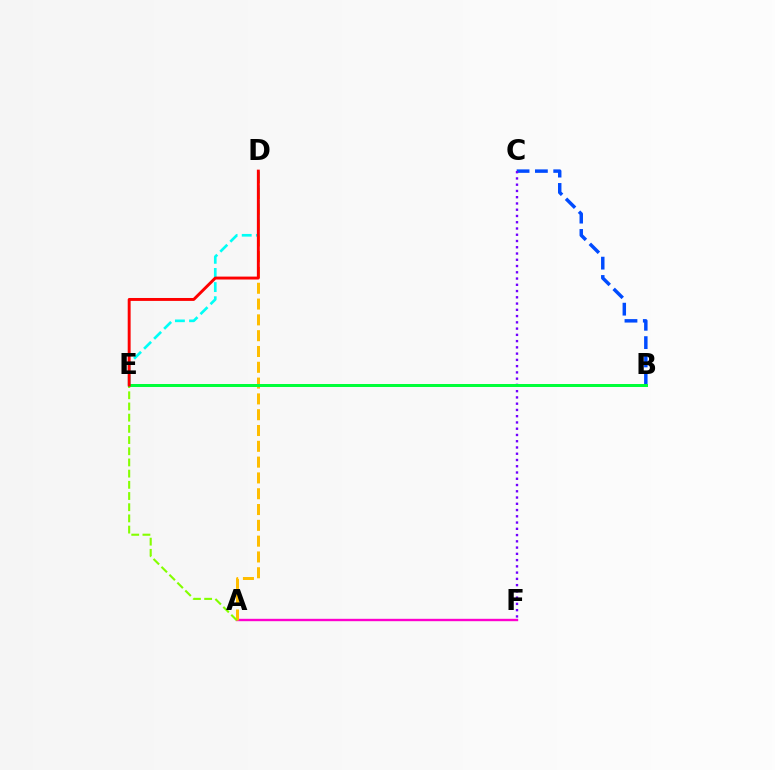{('B', 'C'): [{'color': '#004bff', 'line_style': 'dashed', 'thickness': 2.49}], ('A', 'F'): [{'color': '#ff00cf', 'line_style': 'solid', 'thickness': 1.72}], ('A', 'D'): [{'color': '#ffbd00', 'line_style': 'dashed', 'thickness': 2.15}], ('D', 'E'): [{'color': '#00fff6', 'line_style': 'dashed', 'thickness': 1.92}, {'color': '#ff0000', 'line_style': 'solid', 'thickness': 2.1}], ('A', 'E'): [{'color': '#84ff00', 'line_style': 'dashed', 'thickness': 1.52}], ('C', 'F'): [{'color': '#7200ff', 'line_style': 'dotted', 'thickness': 1.7}], ('B', 'E'): [{'color': '#00ff39', 'line_style': 'solid', 'thickness': 2.15}]}